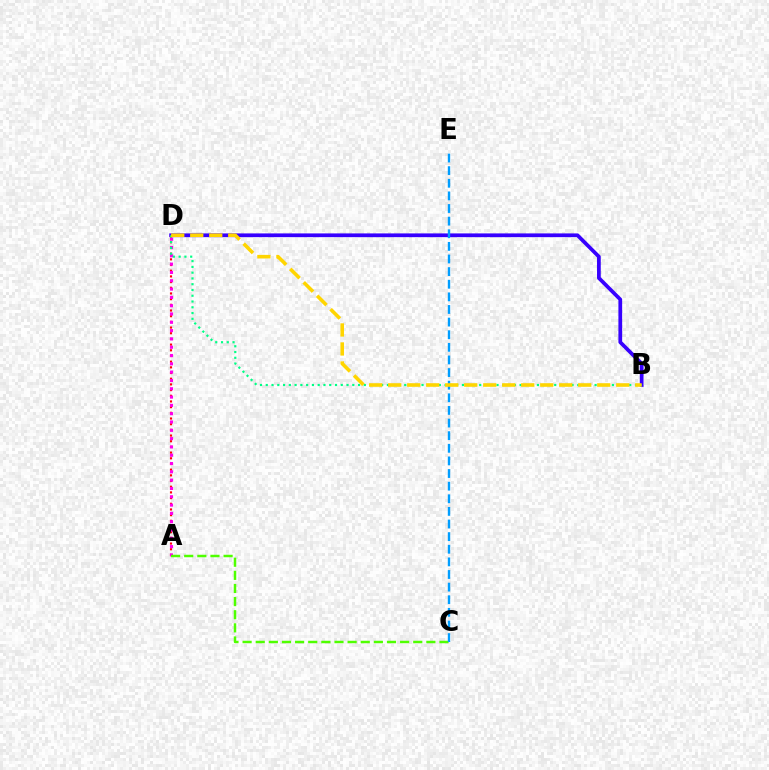{('B', 'D'): [{'color': '#3700ff', 'line_style': 'solid', 'thickness': 2.69}, {'color': '#00ff86', 'line_style': 'dotted', 'thickness': 1.57}, {'color': '#ffd500', 'line_style': 'dashed', 'thickness': 2.58}], ('A', 'D'): [{'color': '#ff0000', 'line_style': 'dotted', 'thickness': 1.54}, {'color': '#ff00ed', 'line_style': 'dotted', 'thickness': 2.26}], ('A', 'C'): [{'color': '#4fff00', 'line_style': 'dashed', 'thickness': 1.78}], ('C', 'E'): [{'color': '#009eff', 'line_style': 'dashed', 'thickness': 1.71}]}